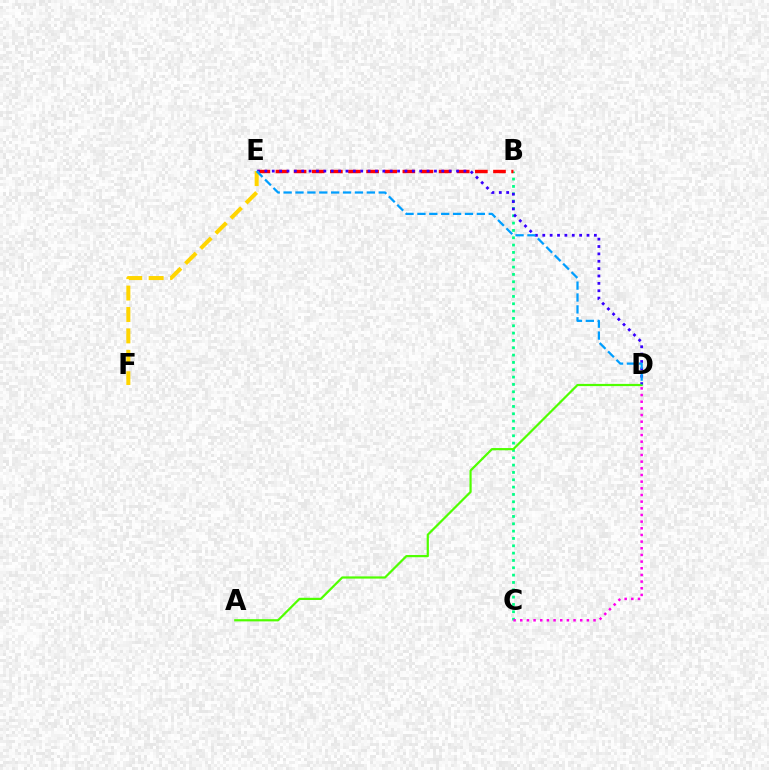{('B', 'C'): [{'color': '#00ff86', 'line_style': 'dotted', 'thickness': 1.99}], ('B', 'E'): [{'color': '#ff0000', 'line_style': 'dashed', 'thickness': 2.46}], ('D', 'E'): [{'color': '#3700ff', 'line_style': 'dotted', 'thickness': 2.0}, {'color': '#009eff', 'line_style': 'dashed', 'thickness': 1.62}], ('A', 'D'): [{'color': '#4fff00', 'line_style': 'solid', 'thickness': 1.59}], ('E', 'F'): [{'color': '#ffd500', 'line_style': 'dashed', 'thickness': 2.91}], ('C', 'D'): [{'color': '#ff00ed', 'line_style': 'dotted', 'thickness': 1.81}]}